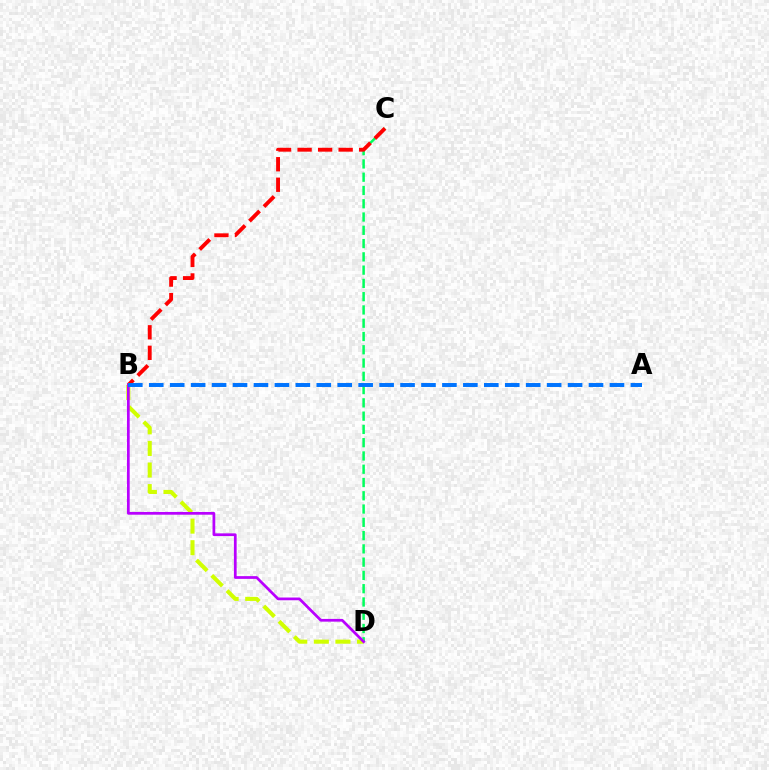{('C', 'D'): [{'color': '#00ff5c', 'line_style': 'dashed', 'thickness': 1.8}], ('B', 'D'): [{'color': '#d1ff00', 'line_style': 'dashed', 'thickness': 2.93}, {'color': '#b900ff', 'line_style': 'solid', 'thickness': 1.97}], ('B', 'C'): [{'color': '#ff0000', 'line_style': 'dashed', 'thickness': 2.79}], ('A', 'B'): [{'color': '#0074ff', 'line_style': 'dashed', 'thickness': 2.84}]}